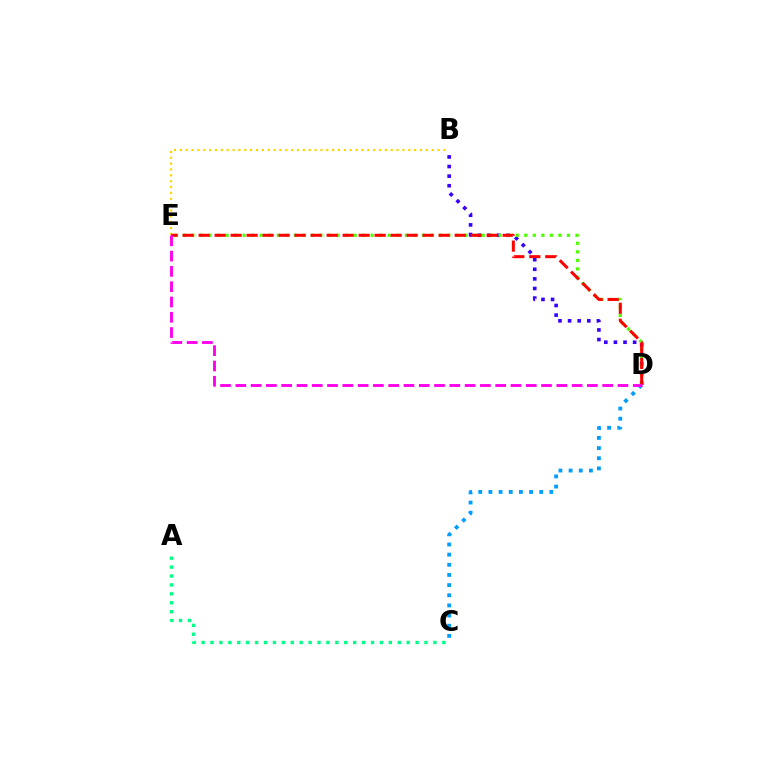{('B', 'E'): [{'color': '#ffd500', 'line_style': 'dotted', 'thickness': 1.59}], ('B', 'D'): [{'color': '#3700ff', 'line_style': 'dotted', 'thickness': 2.61}], ('D', 'E'): [{'color': '#4fff00', 'line_style': 'dotted', 'thickness': 2.32}, {'color': '#ff0000', 'line_style': 'dashed', 'thickness': 2.17}, {'color': '#ff00ed', 'line_style': 'dashed', 'thickness': 2.08}], ('A', 'C'): [{'color': '#00ff86', 'line_style': 'dotted', 'thickness': 2.42}], ('C', 'D'): [{'color': '#009eff', 'line_style': 'dotted', 'thickness': 2.76}]}